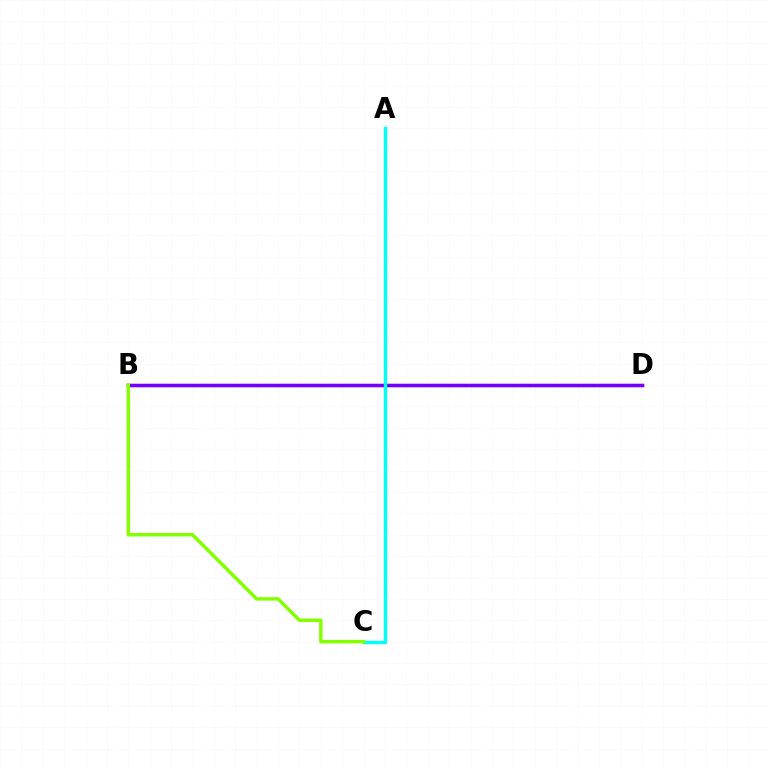{('B', 'D'): [{'color': '#ff0000', 'line_style': 'solid', 'thickness': 2.26}, {'color': '#7200ff', 'line_style': 'solid', 'thickness': 2.49}], ('A', 'C'): [{'color': '#00fff6', 'line_style': 'solid', 'thickness': 2.45}], ('B', 'C'): [{'color': '#84ff00', 'line_style': 'solid', 'thickness': 2.49}]}